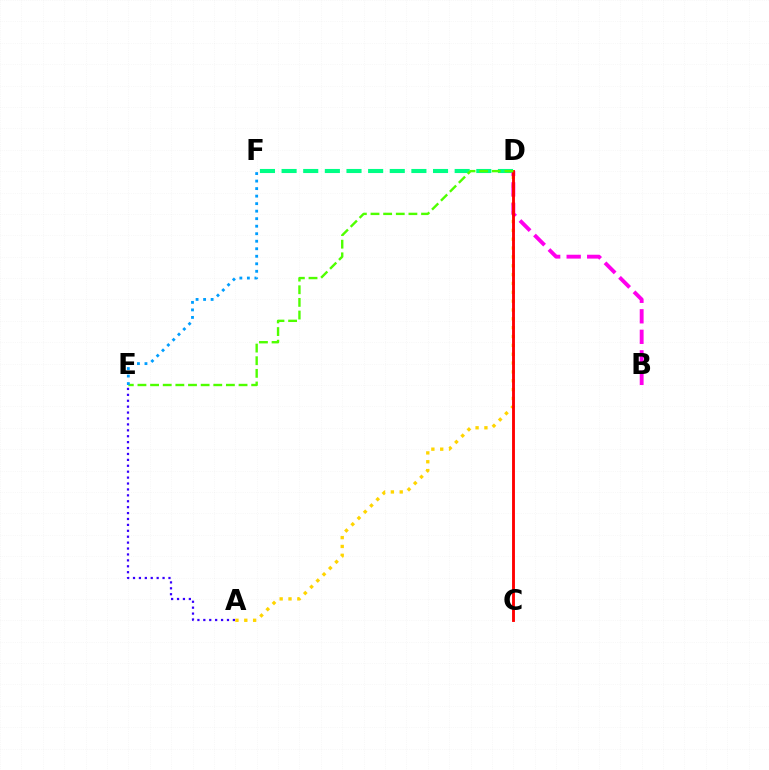{('A', 'E'): [{'color': '#3700ff', 'line_style': 'dotted', 'thickness': 1.61}], ('A', 'D'): [{'color': '#ffd500', 'line_style': 'dotted', 'thickness': 2.4}], ('D', 'F'): [{'color': '#00ff86', 'line_style': 'dashed', 'thickness': 2.94}], ('B', 'D'): [{'color': '#ff00ed', 'line_style': 'dashed', 'thickness': 2.79}], ('C', 'D'): [{'color': '#ff0000', 'line_style': 'solid', 'thickness': 2.07}], ('D', 'E'): [{'color': '#4fff00', 'line_style': 'dashed', 'thickness': 1.72}], ('E', 'F'): [{'color': '#009eff', 'line_style': 'dotted', 'thickness': 2.04}]}